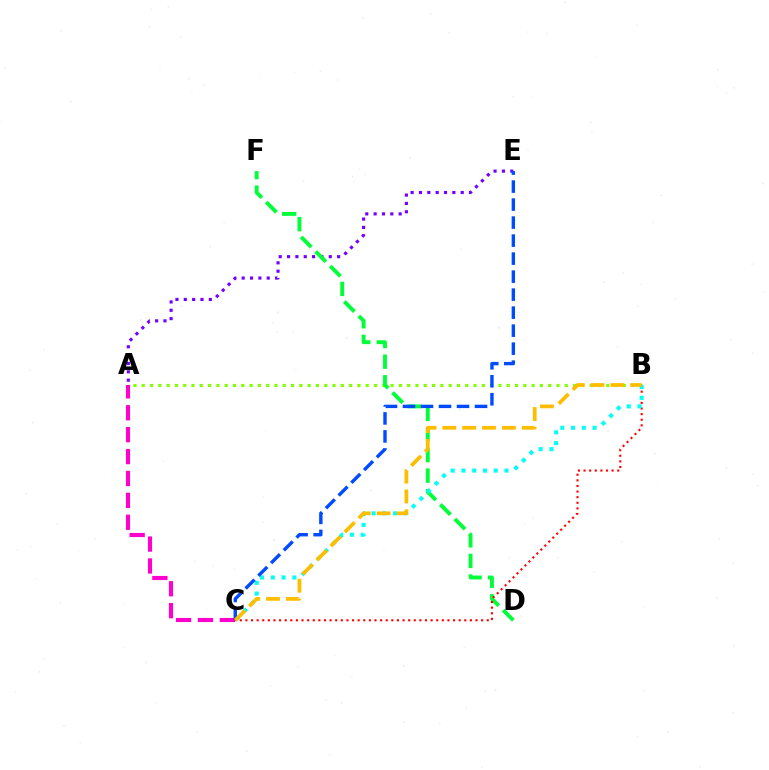{('A', 'B'): [{'color': '#84ff00', 'line_style': 'dotted', 'thickness': 2.25}], ('A', 'C'): [{'color': '#ff00cf', 'line_style': 'dashed', 'thickness': 2.97}], ('A', 'E'): [{'color': '#7200ff', 'line_style': 'dotted', 'thickness': 2.27}], ('D', 'F'): [{'color': '#00ff39', 'line_style': 'dashed', 'thickness': 2.8}], ('B', 'C'): [{'color': '#ff0000', 'line_style': 'dotted', 'thickness': 1.52}, {'color': '#00fff6', 'line_style': 'dotted', 'thickness': 2.92}, {'color': '#ffbd00', 'line_style': 'dashed', 'thickness': 2.69}], ('C', 'E'): [{'color': '#004bff', 'line_style': 'dashed', 'thickness': 2.45}]}